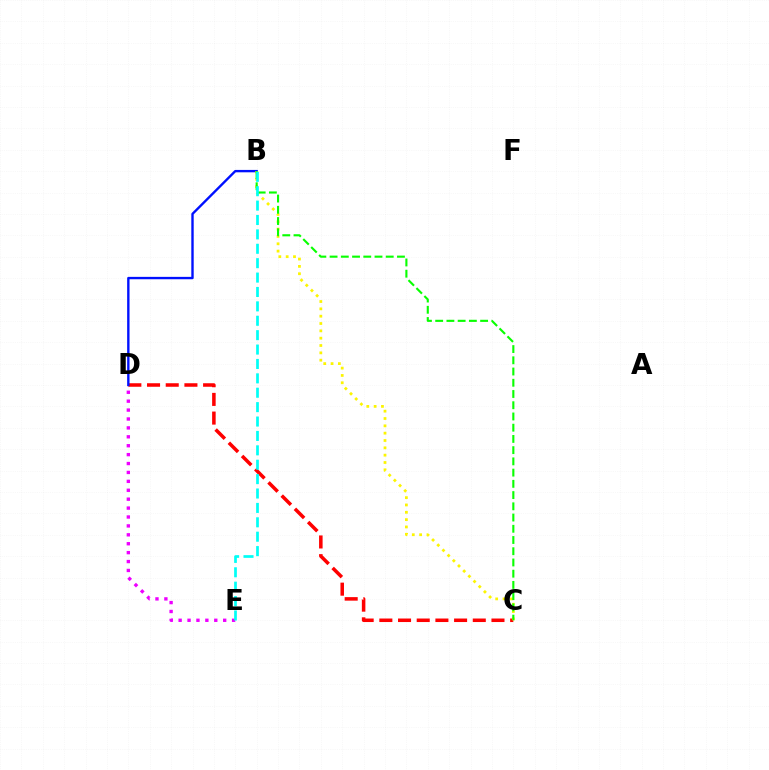{('D', 'E'): [{'color': '#ee00ff', 'line_style': 'dotted', 'thickness': 2.42}], ('C', 'D'): [{'color': '#ff0000', 'line_style': 'dashed', 'thickness': 2.54}], ('B', 'D'): [{'color': '#0010ff', 'line_style': 'solid', 'thickness': 1.71}], ('B', 'C'): [{'color': '#fcf500', 'line_style': 'dotted', 'thickness': 1.99}, {'color': '#08ff00', 'line_style': 'dashed', 'thickness': 1.53}], ('B', 'E'): [{'color': '#00fff6', 'line_style': 'dashed', 'thickness': 1.96}]}